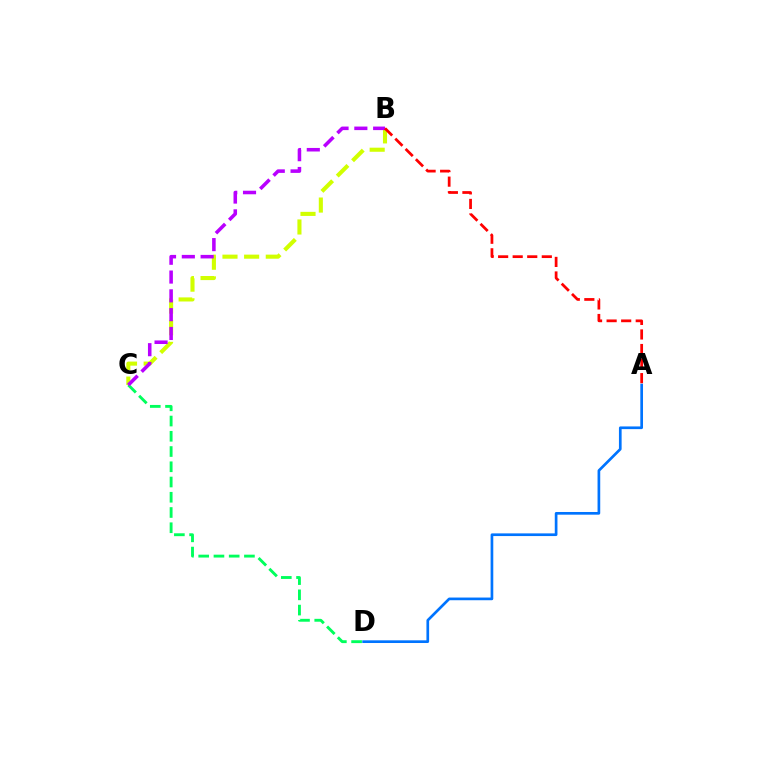{('A', 'D'): [{'color': '#0074ff', 'line_style': 'solid', 'thickness': 1.93}], ('B', 'C'): [{'color': '#d1ff00', 'line_style': 'dashed', 'thickness': 2.94}, {'color': '#b900ff', 'line_style': 'dashed', 'thickness': 2.55}], ('C', 'D'): [{'color': '#00ff5c', 'line_style': 'dashed', 'thickness': 2.07}], ('A', 'B'): [{'color': '#ff0000', 'line_style': 'dashed', 'thickness': 1.98}]}